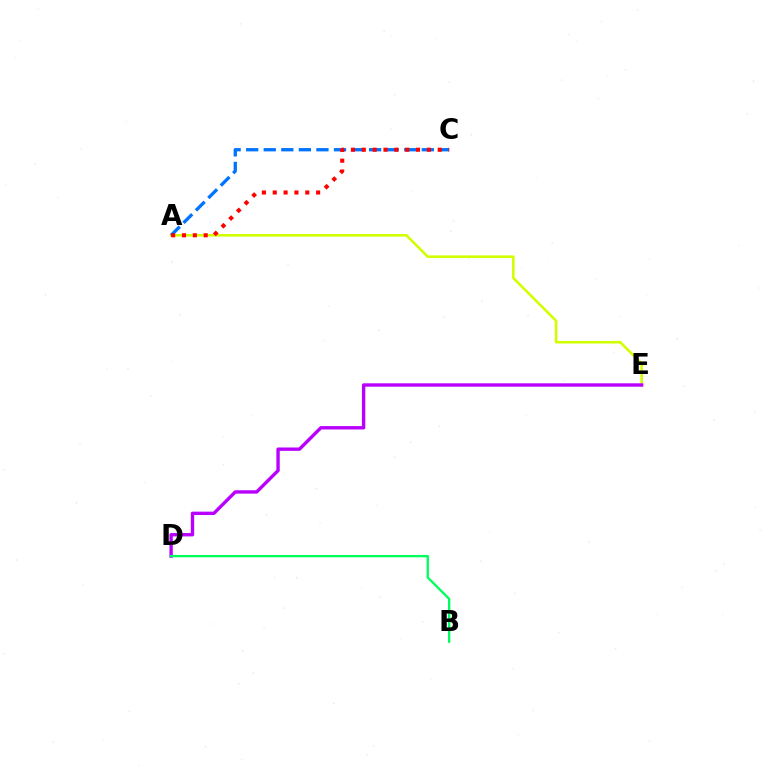{('A', 'E'): [{'color': '#d1ff00', 'line_style': 'solid', 'thickness': 1.87}], ('D', 'E'): [{'color': '#b900ff', 'line_style': 'solid', 'thickness': 2.43}], ('B', 'D'): [{'color': '#00ff5c', 'line_style': 'solid', 'thickness': 1.67}], ('A', 'C'): [{'color': '#0074ff', 'line_style': 'dashed', 'thickness': 2.39}, {'color': '#ff0000', 'line_style': 'dotted', 'thickness': 2.95}]}